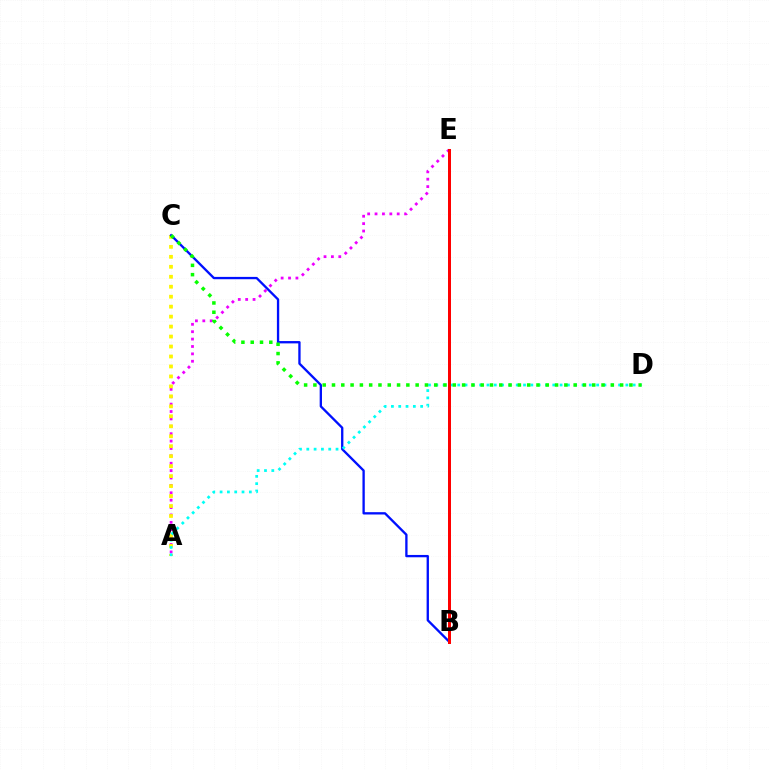{('A', 'E'): [{'color': '#ee00ff', 'line_style': 'dotted', 'thickness': 2.01}], ('A', 'C'): [{'color': '#fcf500', 'line_style': 'dotted', 'thickness': 2.71}], ('B', 'C'): [{'color': '#0010ff', 'line_style': 'solid', 'thickness': 1.67}], ('A', 'D'): [{'color': '#00fff6', 'line_style': 'dotted', 'thickness': 1.99}], ('B', 'E'): [{'color': '#ff0000', 'line_style': 'solid', 'thickness': 2.16}], ('C', 'D'): [{'color': '#08ff00', 'line_style': 'dotted', 'thickness': 2.53}]}